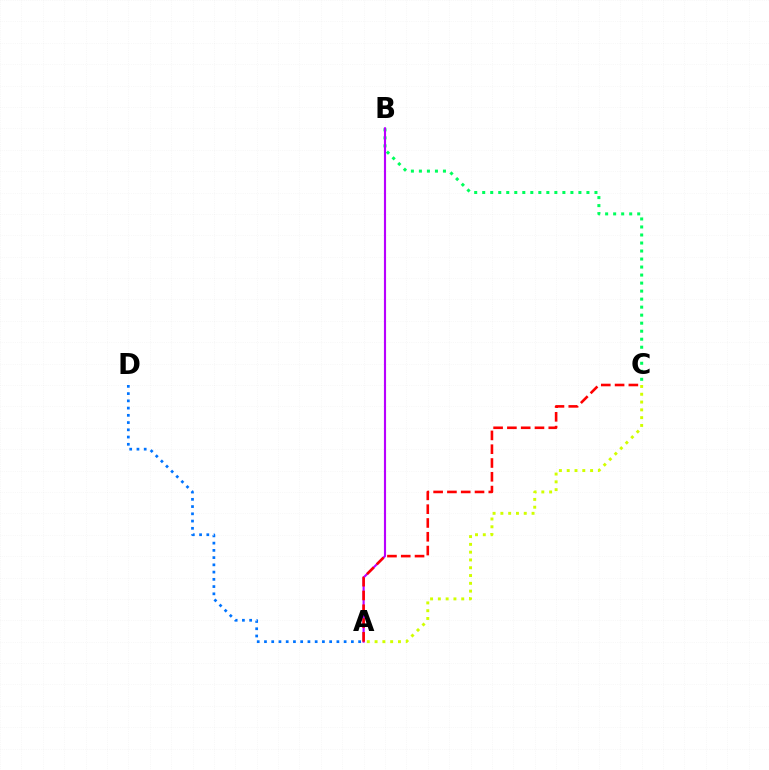{('A', 'D'): [{'color': '#0074ff', 'line_style': 'dotted', 'thickness': 1.97}], ('A', 'C'): [{'color': '#d1ff00', 'line_style': 'dotted', 'thickness': 2.12}, {'color': '#ff0000', 'line_style': 'dashed', 'thickness': 1.87}], ('B', 'C'): [{'color': '#00ff5c', 'line_style': 'dotted', 'thickness': 2.18}], ('A', 'B'): [{'color': '#b900ff', 'line_style': 'solid', 'thickness': 1.54}]}